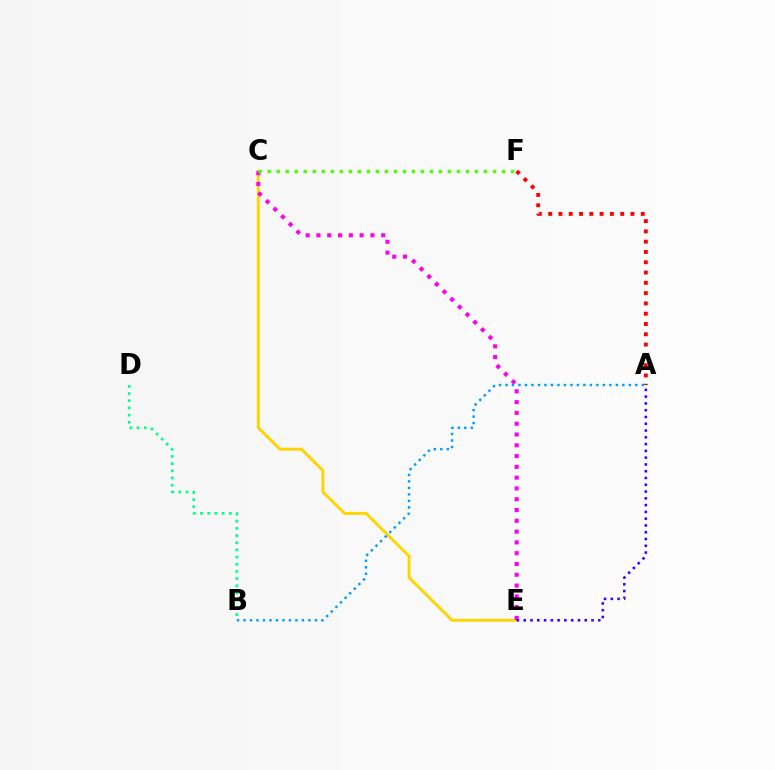{('C', 'E'): [{'color': '#ffd500', 'line_style': 'solid', 'thickness': 2.1}, {'color': '#ff00ed', 'line_style': 'dotted', 'thickness': 2.93}], ('B', 'D'): [{'color': '#00ff86', 'line_style': 'dotted', 'thickness': 1.95}], ('C', 'F'): [{'color': '#4fff00', 'line_style': 'dotted', 'thickness': 2.45}], ('A', 'F'): [{'color': '#ff0000', 'line_style': 'dotted', 'thickness': 2.8}], ('A', 'E'): [{'color': '#3700ff', 'line_style': 'dotted', 'thickness': 1.84}], ('A', 'B'): [{'color': '#009eff', 'line_style': 'dotted', 'thickness': 1.76}]}